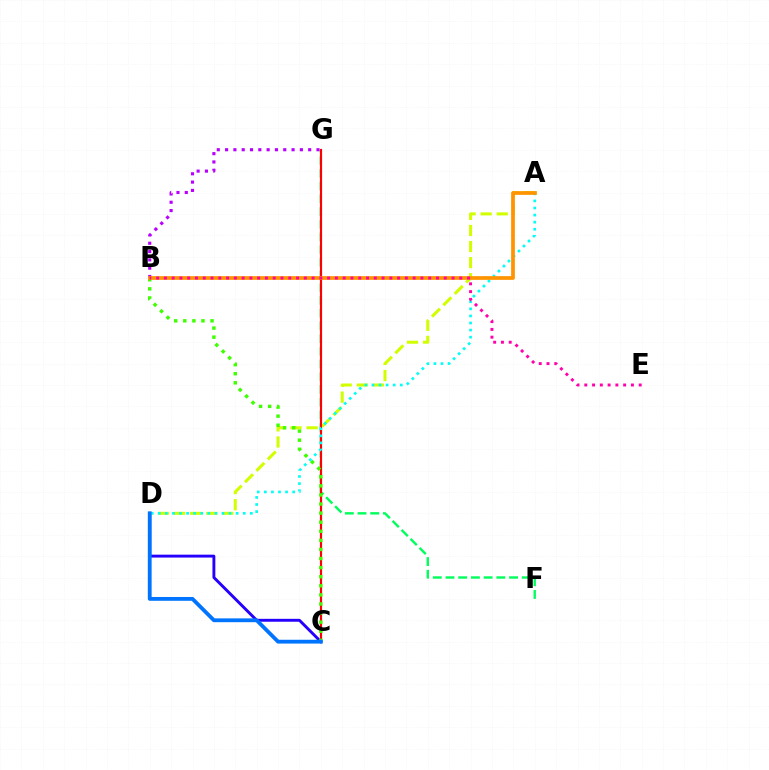{('F', 'G'): [{'color': '#00ff5c', 'line_style': 'dashed', 'thickness': 1.73}], ('C', 'D'): [{'color': '#2500ff', 'line_style': 'solid', 'thickness': 2.09}, {'color': '#0074ff', 'line_style': 'solid', 'thickness': 2.75}], ('A', 'D'): [{'color': '#d1ff00', 'line_style': 'dashed', 'thickness': 2.19}, {'color': '#00fff6', 'line_style': 'dotted', 'thickness': 1.92}], ('C', 'G'): [{'color': '#ff0000', 'line_style': 'solid', 'thickness': 1.56}], ('B', 'G'): [{'color': '#b900ff', 'line_style': 'dotted', 'thickness': 2.26}], ('B', 'C'): [{'color': '#3dff00', 'line_style': 'dotted', 'thickness': 2.47}], ('A', 'B'): [{'color': '#ff9400', 'line_style': 'solid', 'thickness': 2.69}], ('B', 'E'): [{'color': '#ff00ac', 'line_style': 'dotted', 'thickness': 2.11}]}